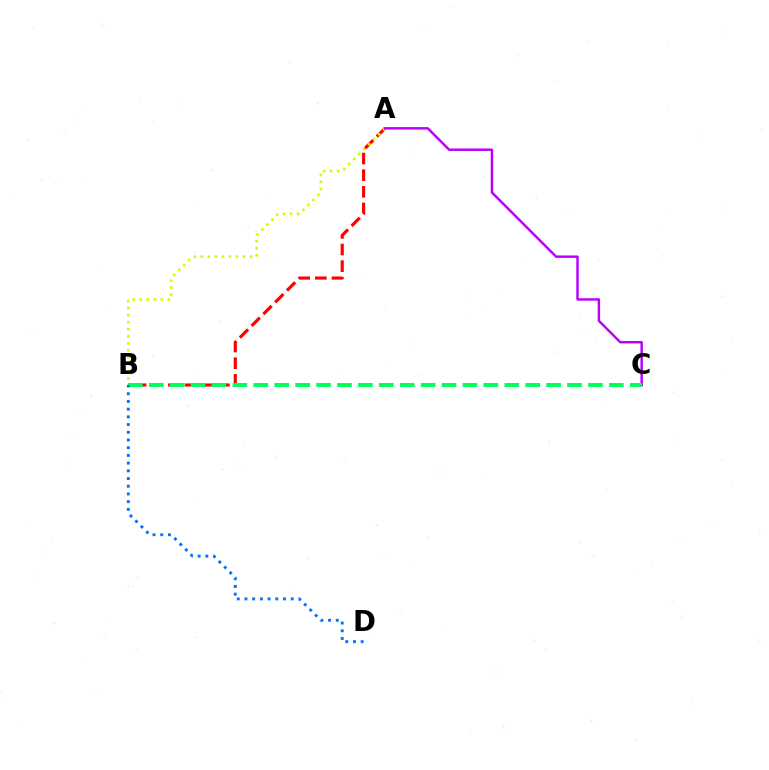{('A', 'B'): [{'color': '#ff0000', 'line_style': 'dashed', 'thickness': 2.26}, {'color': '#d1ff00', 'line_style': 'dotted', 'thickness': 1.91}], ('A', 'C'): [{'color': '#b900ff', 'line_style': 'solid', 'thickness': 1.76}], ('B', 'C'): [{'color': '#00ff5c', 'line_style': 'dashed', 'thickness': 2.84}], ('B', 'D'): [{'color': '#0074ff', 'line_style': 'dotted', 'thickness': 2.09}]}